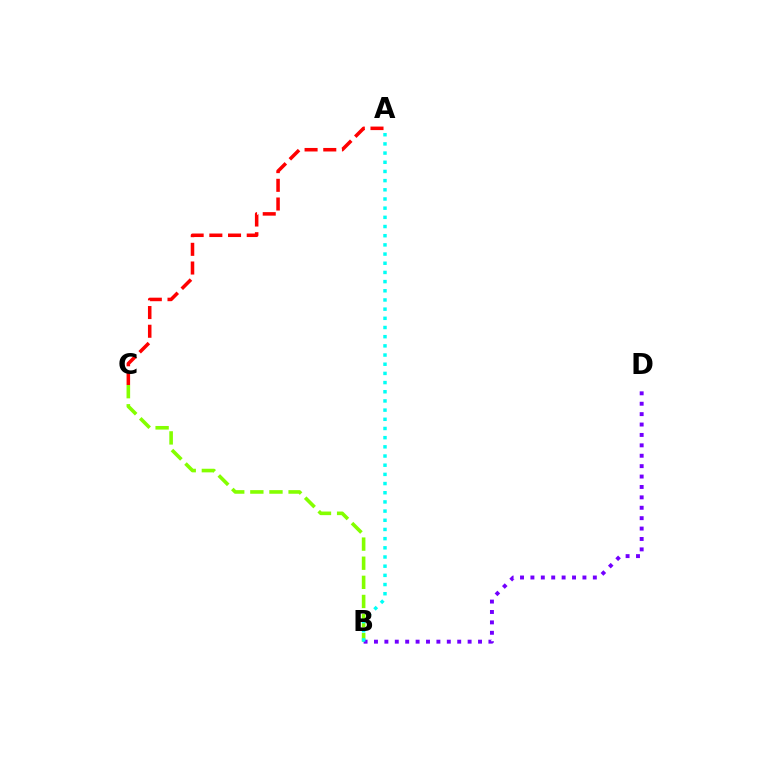{('B', 'C'): [{'color': '#84ff00', 'line_style': 'dashed', 'thickness': 2.6}], ('B', 'D'): [{'color': '#7200ff', 'line_style': 'dotted', 'thickness': 2.83}], ('A', 'B'): [{'color': '#00fff6', 'line_style': 'dotted', 'thickness': 2.49}], ('A', 'C'): [{'color': '#ff0000', 'line_style': 'dashed', 'thickness': 2.54}]}